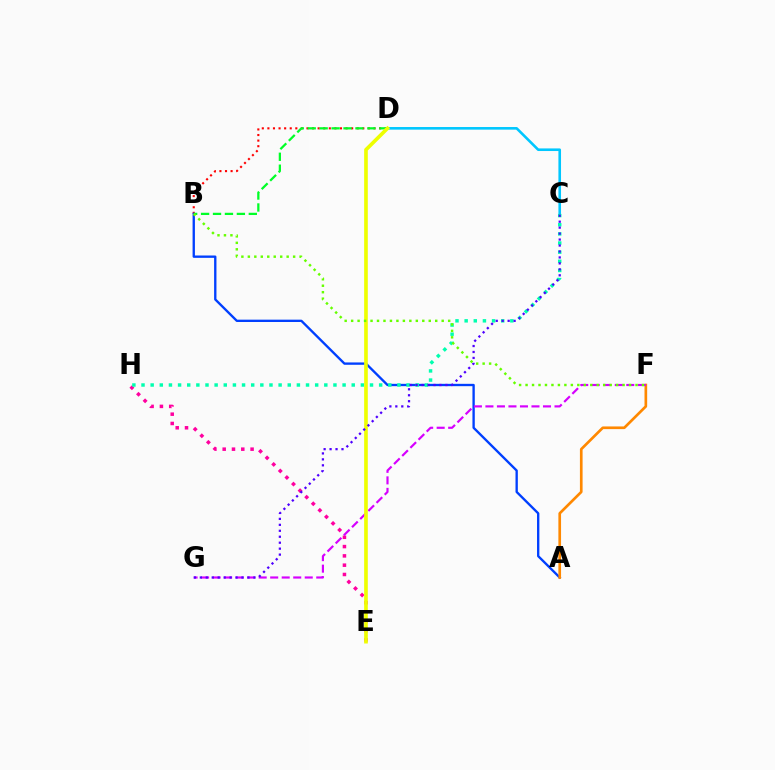{('B', 'D'): [{'color': '#ff0000', 'line_style': 'dotted', 'thickness': 1.52}, {'color': '#00ff27', 'line_style': 'dashed', 'thickness': 1.62}], ('A', 'B'): [{'color': '#003fff', 'line_style': 'solid', 'thickness': 1.69}], ('C', 'D'): [{'color': '#00c7ff', 'line_style': 'solid', 'thickness': 1.88}], ('A', 'F'): [{'color': '#ff8800', 'line_style': 'solid', 'thickness': 1.92}], ('E', 'H'): [{'color': '#ff00a0', 'line_style': 'dotted', 'thickness': 2.53}], ('C', 'H'): [{'color': '#00ffaf', 'line_style': 'dotted', 'thickness': 2.48}], ('F', 'G'): [{'color': '#d600ff', 'line_style': 'dashed', 'thickness': 1.56}], ('D', 'E'): [{'color': '#eeff00', 'line_style': 'solid', 'thickness': 2.62}], ('C', 'G'): [{'color': '#4f00ff', 'line_style': 'dotted', 'thickness': 1.62}], ('B', 'F'): [{'color': '#66ff00', 'line_style': 'dotted', 'thickness': 1.76}]}